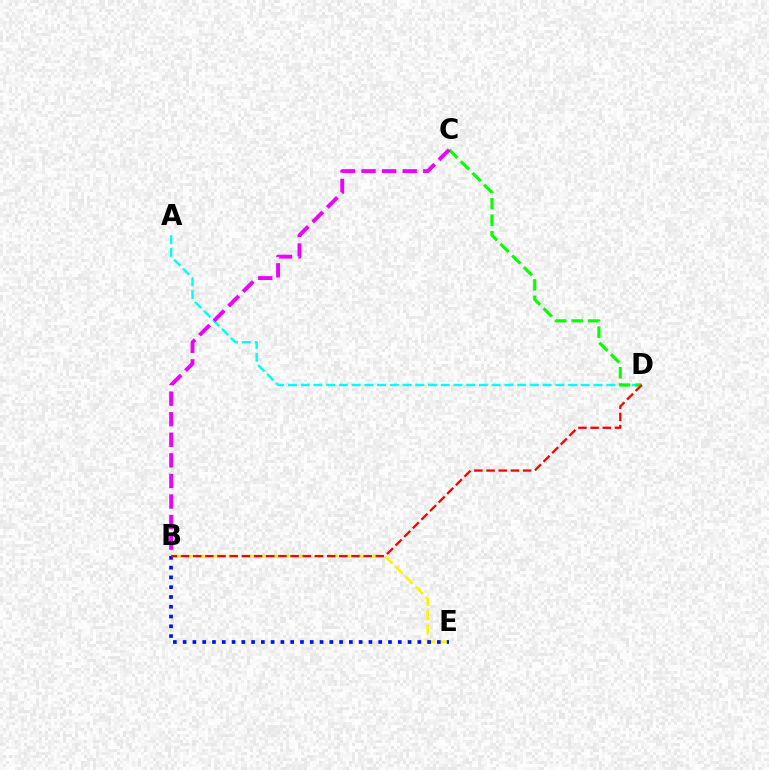{('A', 'D'): [{'color': '#00fff6', 'line_style': 'dashed', 'thickness': 1.73}], ('C', 'D'): [{'color': '#08ff00', 'line_style': 'dashed', 'thickness': 2.24}], ('B', 'E'): [{'color': '#fcf500', 'line_style': 'dashed', 'thickness': 1.94}, {'color': '#0010ff', 'line_style': 'dotted', 'thickness': 2.66}], ('B', 'D'): [{'color': '#ff0000', 'line_style': 'dashed', 'thickness': 1.65}], ('B', 'C'): [{'color': '#ee00ff', 'line_style': 'dashed', 'thickness': 2.8}]}